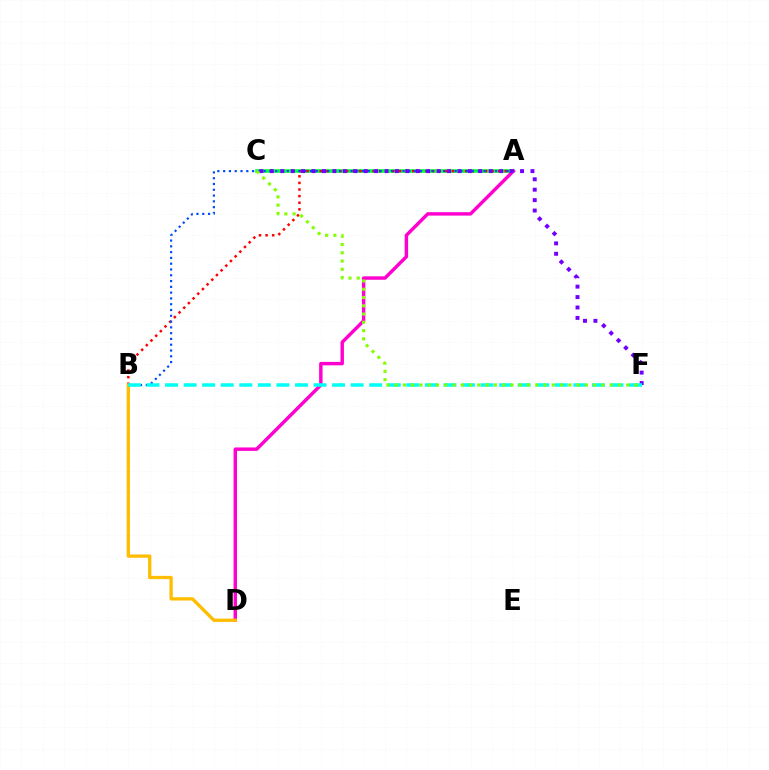{('A', 'C'): [{'color': '#00ff39', 'line_style': 'solid', 'thickness': 2.57}], ('A', 'B'): [{'color': '#ff0000', 'line_style': 'dotted', 'thickness': 1.8}, {'color': '#004bff', 'line_style': 'dotted', 'thickness': 1.57}], ('A', 'D'): [{'color': '#ff00cf', 'line_style': 'solid', 'thickness': 2.47}], ('B', 'D'): [{'color': '#ffbd00', 'line_style': 'solid', 'thickness': 2.37}], ('C', 'F'): [{'color': '#7200ff', 'line_style': 'dotted', 'thickness': 2.83}, {'color': '#84ff00', 'line_style': 'dotted', 'thickness': 2.25}], ('B', 'F'): [{'color': '#00fff6', 'line_style': 'dashed', 'thickness': 2.52}]}